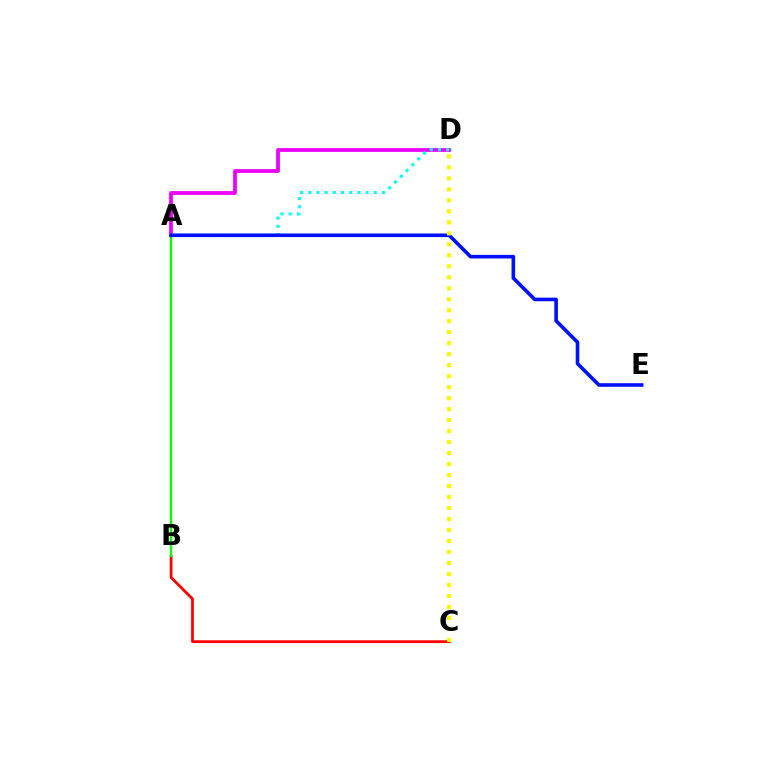{('A', 'D'): [{'color': '#ee00ff', 'line_style': 'solid', 'thickness': 2.73}, {'color': '#00fff6', 'line_style': 'dotted', 'thickness': 2.23}], ('B', 'C'): [{'color': '#ff0000', 'line_style': 'solid', 'thickness': 2.01}], ('A', 'B'): [{'color': '#08ff00', 'line_style': 'solid', 'thickness': 1.64}], ('A', 'E'): [{'color': '#0010ff', 'line_style': 'solid', 'thickness': 2.6}], ('C', 'D'): [{'color': '#fcf500', 'line_style': 'dotted', 'thickness': 2.99}]}